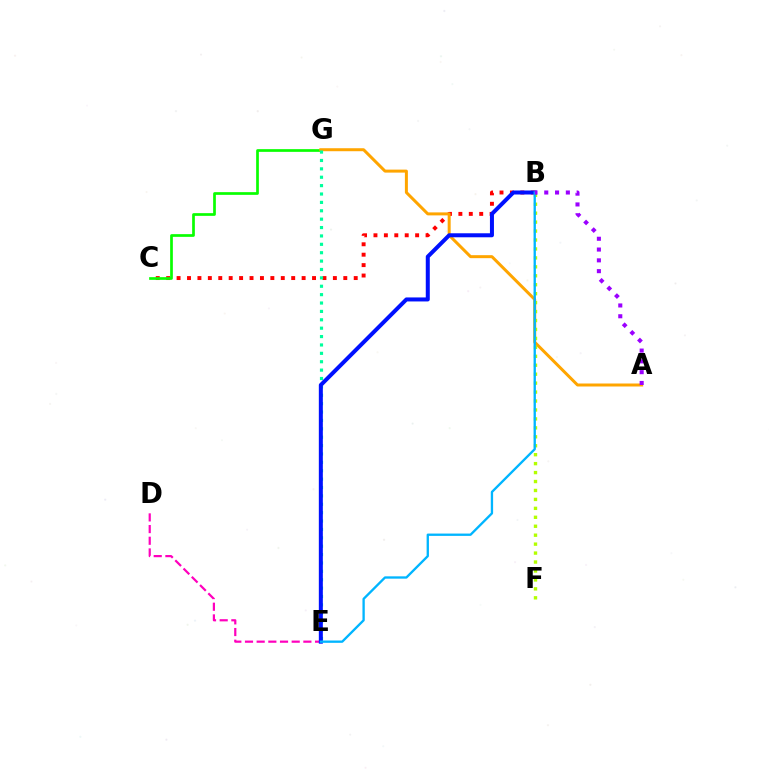{('B', 'C'): [{'color': '#ff0000', 'line_style': 'dotted', 'thickness': 2.83}], ('C', 'G'): [{'color': '#08ff00', 'line_style': 'solid', 'thickness': 1.94}], ('A', 'G'): [{'color': '#ffa500', 'line_style': 'solid', 'thickness': 2.16}], ('B', 'F'): [{'color': '#b3ff00', 'line_style': 'dotted', 'thickness': 2.43}], ('E', 'G'): [{'color': '#00ff9d', 'line_style': 'dotted', 'thickness': 2.28}], ('D', 'E'): [{'color': '#ff00bd', 'line_style': 'dashed', 'thickness': 1.59}], ('B', 'E'): [{'color': '#0010ff', 'line_style': 'solid', 'thickness': 2.89}, {'color': '#00b5ff', 'line_style': 'solid', 'thickness': 1.68}], ('A', 'B'): [{'color': '#9b00ff', 'line_style': 'dotted', 'thickness': 2.93}]}